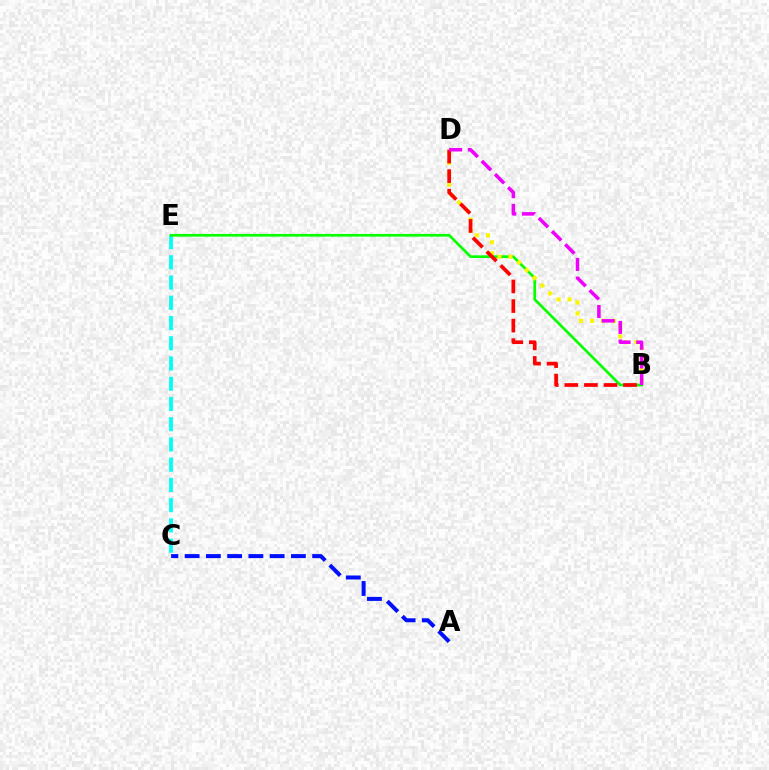{('A', 'C'): [{'color': '#0010ff', 'line_style': 'dashed', 'thickness': 2.89}], ('C', 'E'): [{'color': '#00fff6', 'line_style': 'dashed', 'thickness': 2.75}], ('B', 'E'): [{'color': '#08ff00', 'line_style': 'solid', 'thickness': 1.93}], ('B', 'D'): [{'color': '#fcf500', 'line_style': 'dotted', 'thickness': 2.98}, {'color': '#ff0000', 'line_style': 'dashed', 'thickness': 2.66}, {'color': '#ee00ff', 'line_style': 'dashed', 'thickness': 2.53}]}